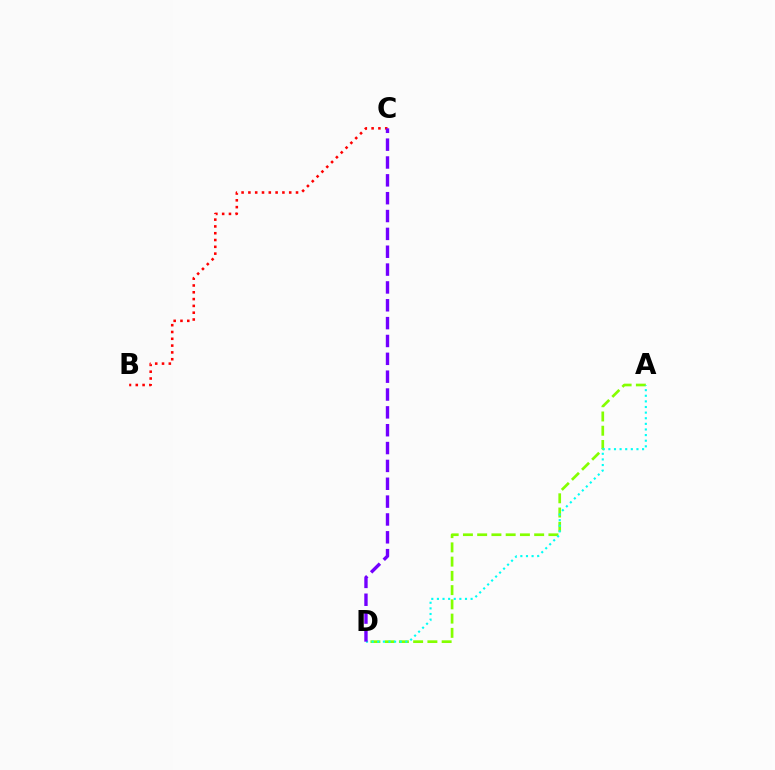{('B', 'C'): [{'color': '#ff0000', 'line_style': 'dotted', 'thickness': 1.85}], ('A', 'D'): [{'color': '#84ff00', 'line_style': 'dashed', 'thickness': 1.94}, {'color': '#00fff6', 'line_style': 'dotted', 'thickness': 1.53}], ('C', 'D'): [{'color': '#7200ff', 'line_style': 'dashed', 'thickness': 2.42}]}